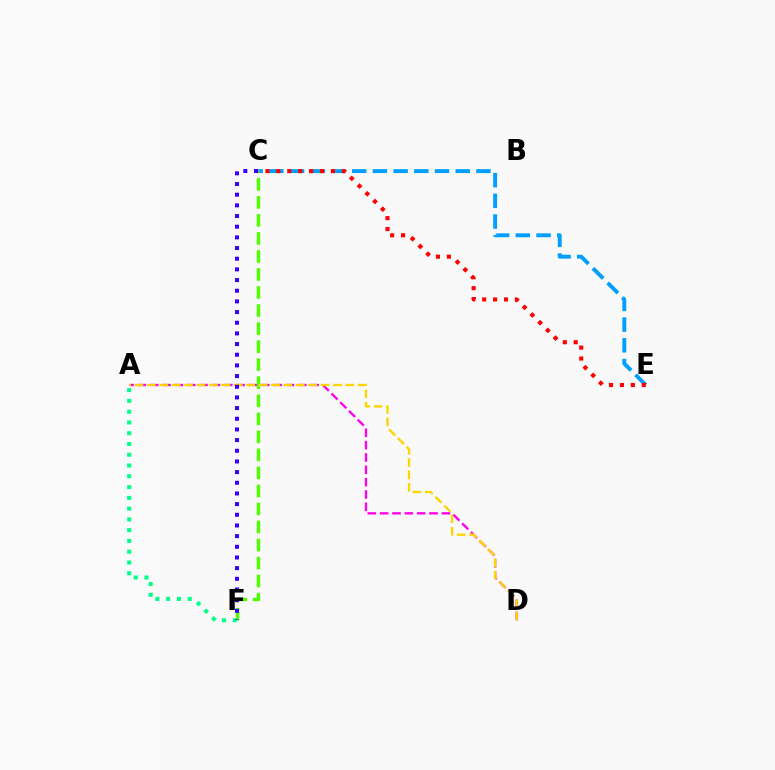{('A', 'D'): [{'color': '#ff00ed', 'line_style': 'dashed', 'thickness': 1.68}, {'color': '#ffd500', 'line_style': 'dashed', 'thickness': 1.69}], ('C', 'E'): [{'color': '#009eff', 'line_style': 'dashed', 'thickness': 2.81}, {'color': '#ff0000', 'line_style': 'dotted', 'thickness': 2.97}], ('C', 'F'): [{'color': '#4fff00', 'line_style': 'dashed', 'thickness': 2.45}, {'color': '#3700ff', 'line_style': 'dotted', 'thickness': 2.9}], ('A', 'F'): [{'color': '#00ff86', 'line_style': 'dotted', 'thickness': 2.93}]}